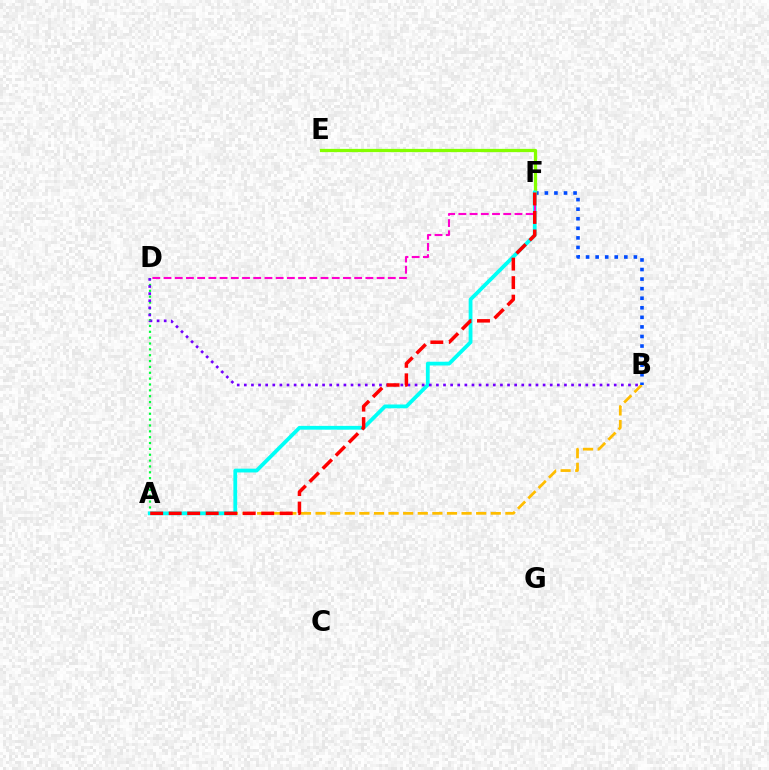{('A', 'D'): [{'color': '#00ff39', 'line_style': 'dotted', 'thickness': 1.59}], ('A', 'B'): [{'color': '#ffbd00', 'line_style': 'dashed', 'thickness': 1.98}], ('B', 'F'): [{'color': '#004bff', 'line_style': 'dotted', 'thickness': 2.6}], ('E', 'F'): [{'color': '#84ff00', 'line_style': 'solid', 'thickness': 2.34}], ('A', 'F'): [{'color': '#00fff6', 'line_style': 'solid', 'thickness': 2.73}, {'color': '#ff0000', 'line_style': 'dashed', 'thickness': 2.51}], ('B', 'D'): [{'color': '#7200ff', 'line_style': 'dotted', 'thickness': 1.93}], ('D', 'F'): [{'color': '#ff00cf', 'line_style': 'dashed', 'thickness': 1.52}]}